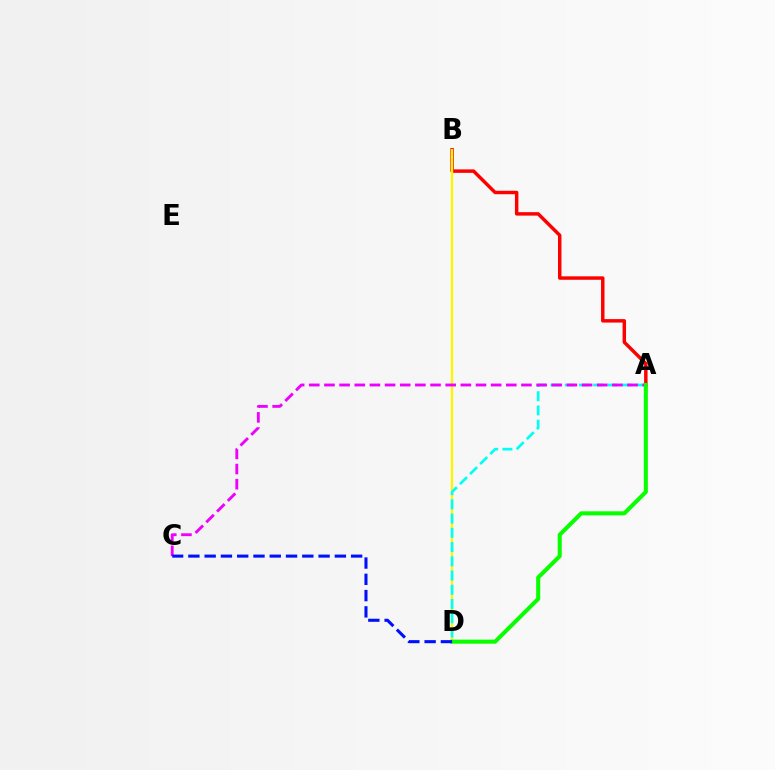{('A', 'B'): [{'color': '#ff0000', 'line_style': 'solid', 'thickness': 2.49}], ('B', 'D'): [{'color': '#fcf500', 'line_style': 'solid', 'thickness': 1.67}], ('A', 'D'): [{'color': '#00fff6', 'line_style': 'dashed', 'thickness': 1.93}, {'color': '#08ff00', 'line_style': 'solid', 'thickness': 2.92}], ('A', 'C'): [{'color': '#ee00ff', 'line_style': 'dashed', 'thickness': 2.06}], ('C', 'D'): [{'color': '#0010ff', 'line_style': 'dashed', 'thickness': 2.21}]}